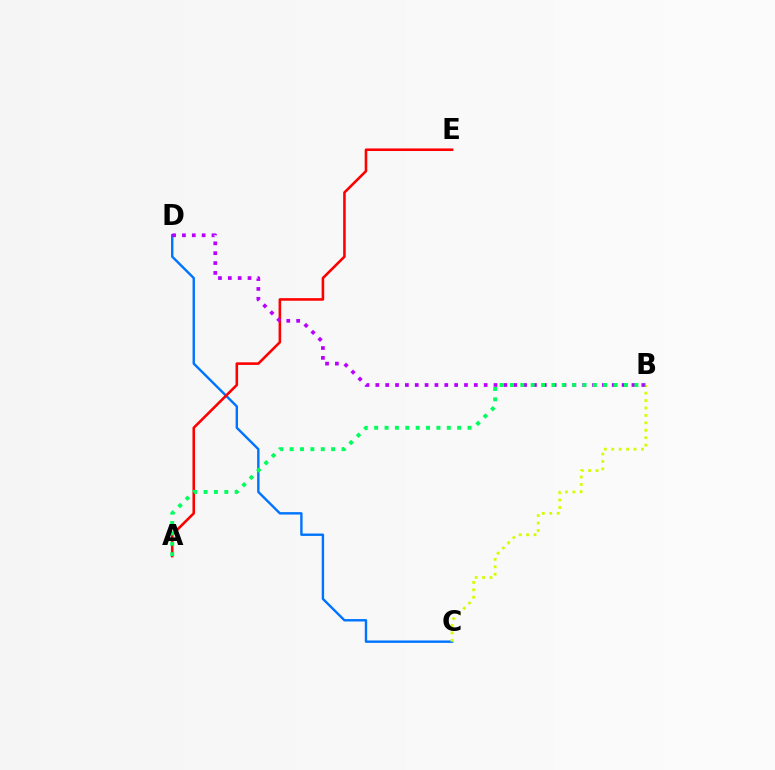{('C', 'D'): [{'color': '#0074ff', 'line_style': 'solid', 'thickness': 1.73}], ('A', 'E'): [{'color': '#ff0000', 'line_style': 'solid', 'thickness': 1.86}], ('B', 'C'): [{'color': '#d1ff00', 'line_style': 'dotted', 'thickness': 2.02}], ('B', 'D'): [{'color': '#b900ff', 'line_style': 'dotted', 'thickness': 2.68}], ('A', 'B'): [{'color': '#00ff5c', 'line_style': 'dotted', 'thickness': 2.82}]}